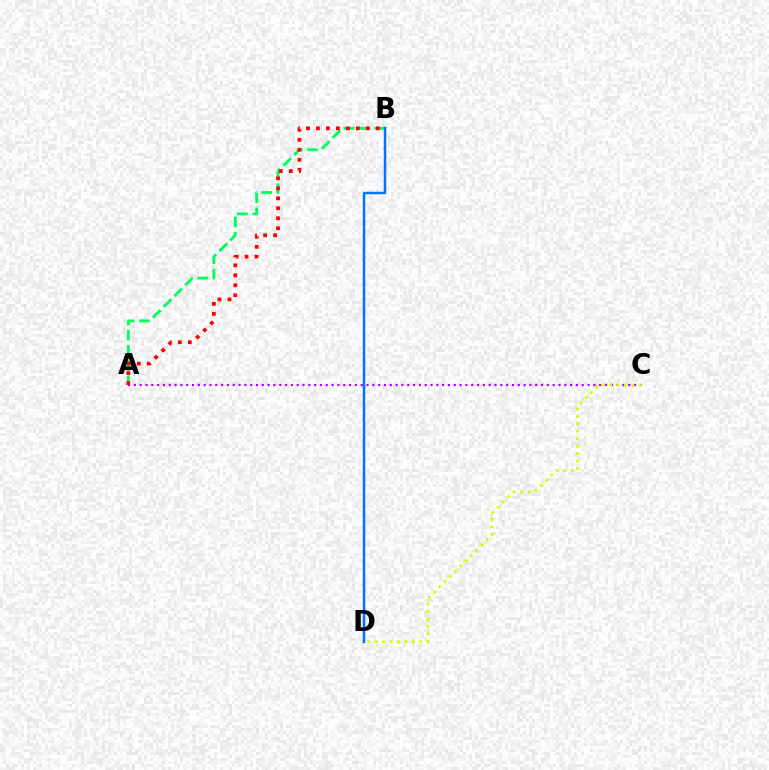{('A', 'B'): [{'color': '#00ff5c', 'line_style': 'dashed', 'thickness': 2.07}, {'color': '#ff0000', 'line_style': 'dotted', 'thickness': 2.71}], ('A', 'C'): [{'color': '#b900ff', 'line_style': 'dotted', 'thickness': 1.58}], ('C', 'D'): [{'color': '#d1ff00', 'line_style': 'dotted', 'thickness': 2.02}], ('B', 'D'): [{'color': '#0074ff', 'line_style': 'solid', 'thickness': 1.79}]}